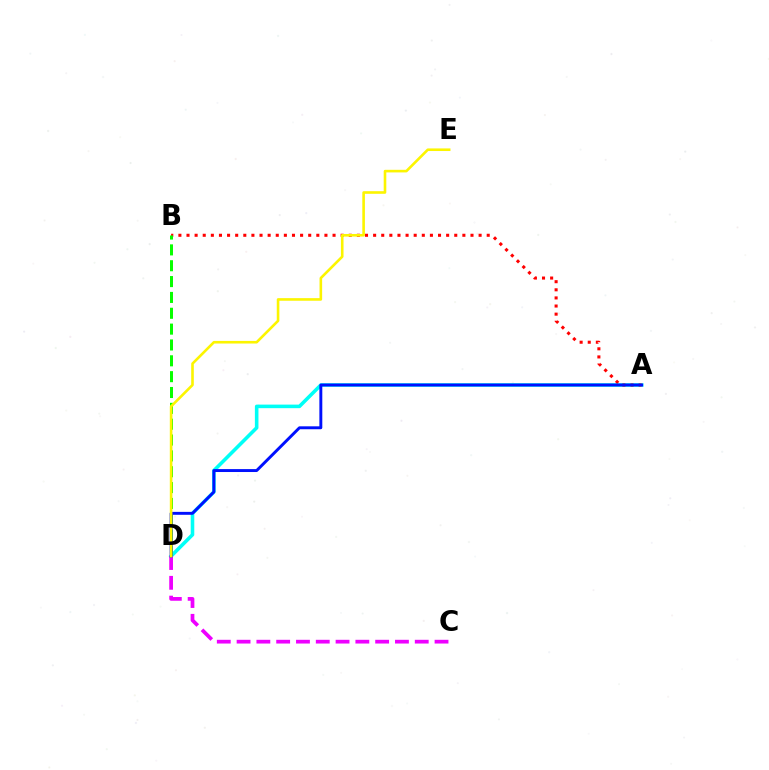{('A', 'D'): [{'color': '#00fff6', 'line_style': 'solid', 'thickness': 2.57}, {'color': '#0010ff', 'line_style': 'solid', 'thickness': 2.11}], ('A', 'B'): [{'color': '#ff0000', 'line_style': 'dotted', 'thickness': 2.2}], ('B', 'D'): [{'color': '#08ff00', 'line_style': 'dashed', 'thickness': 2.15}], ('C', 'D'): [{'color': '#ee00ff', 'line_style': 'dashed', 'thickness': 2.69}], ('D', 'E'): [{'color': '#fcf500', 'line_style': 'solid', 'thickness': 1.88}]}